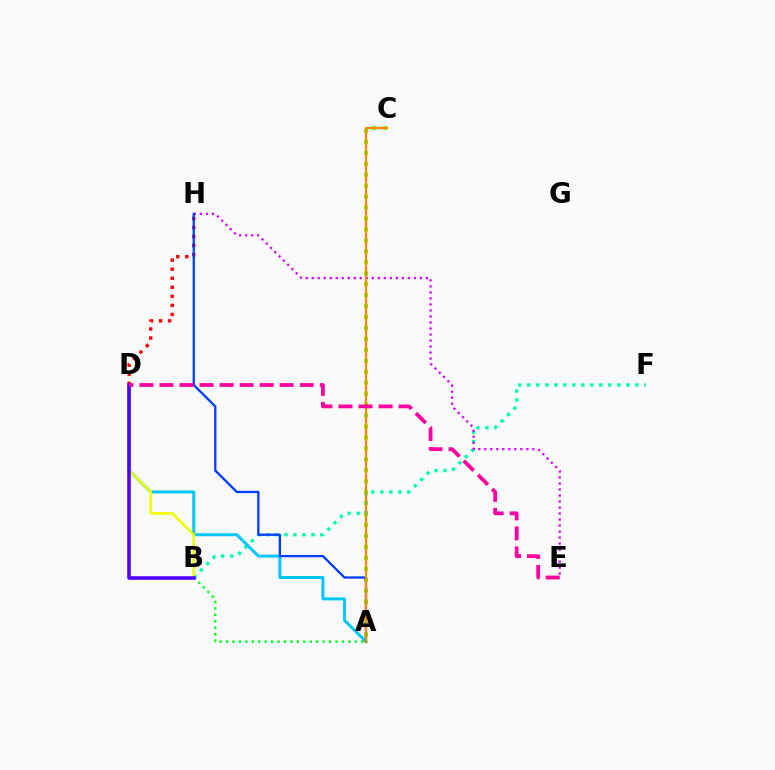{('D', 'H'): [{'color': '#ff0000', 'line_style': 'dotted', 'thickness': 2.45}], ('A', 'C'): [{'color': '#66ff00', 'line_style': 'dotted', 'thickness': 2.97}, {'color': '#ff8800', 'line_style': 'solid', 'thickness': 1.62}], ('B', 'F'): [{'color': '#00ffaf', 'line_style': 'dotted', 'thickness': 2.45}], ('E', 'H'): [{'color': '#d600ff', 'line_style': 'dotted', 'thickness': 1.63}], ('A', 'D'): [{'color': '#00c7ff', 'line_style': 'solid', 'thickness': 2.16}], ('A', 'H'): [{'color': '#003fff', 'line_style': 'solid', 'thickness': 1.66}], ('A', 'B'): [{'color': '#00ff27', 'line_style': 'dotted', 'thickness': 1.75}], ('B', 'D'): [{'color': '#eeff00', 'line_style': 'solid', 'thickness': 1.87}, {'color': '#4f00ff', 'line_style': 'solid', 'thickness': 2.57}], ('D', 'E'): [{'color': '#ff00a0', 'line_style': 'dashed', 'thickness': 2.72}]}